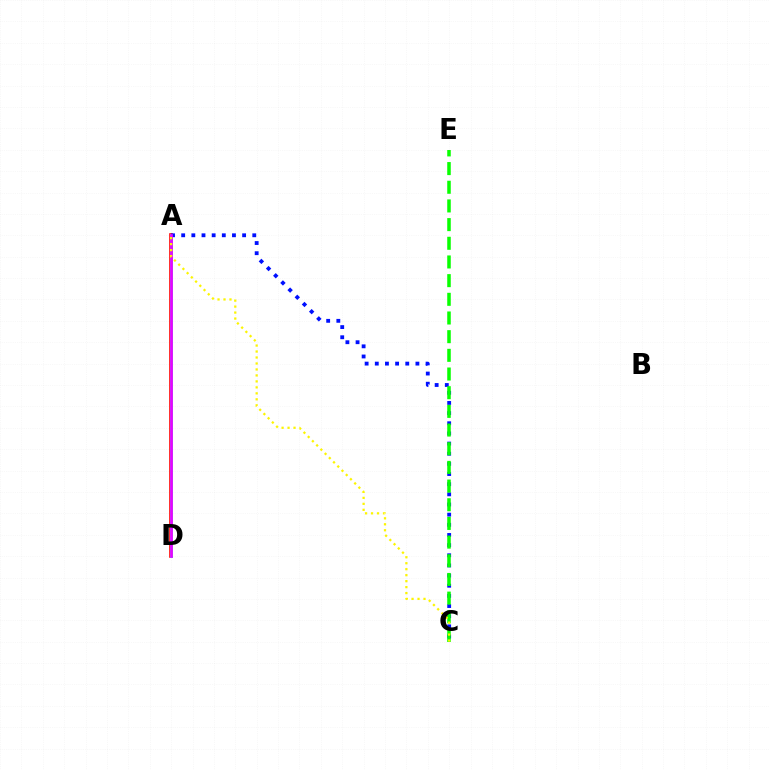{('A', 'D'): [{'color': '#ff0000', 'line_style': 'solid', 'thickness': 2.6}, {'color': '#00fff6', 'line_style': 'solid', 'thickness': 2.14}, {'color': '#ee00ff', 'line_style': 'solid', 'thickness': 1.96}], ('A', 'C'): [{'color': '#0010ff', 'line_style': 'dotted', 'thickness': 2.76}, {'color': '#fcf500', 'line_style': 'dotted', 'thickness': 1.62}], ('C', 'E'): [{'color': '#08ff00', 'line_style': 'dashed', 'thickness': 2.54}]}